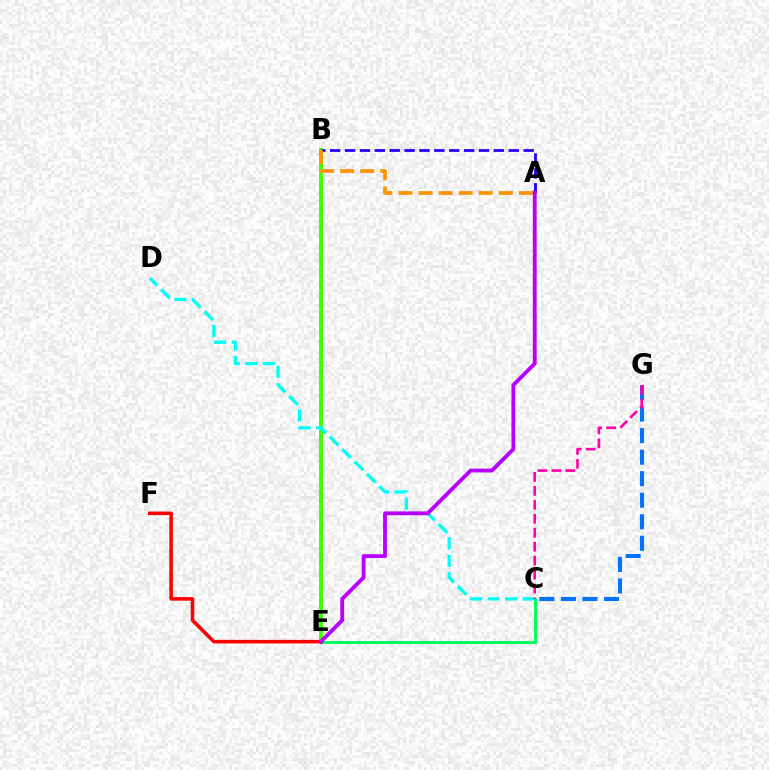{('B', 'E'): [{'color': '#d1ff00', 'line_style': 'dashed', 'thickness': 1.51}, {'color': '#3dff00', 'line_style': 'solid', 'thickness': 2.79}], ('C', 'E'): [{'color': '#00ff5c', 'line_style': 'solid', 'thickness': 2.11}], ('C', 'D'): [{'color': '#00fff6', 'line_style': 'dashed', 'thickness': 2.38}], ('A', 'B'): [{'color': '#2500ff', 'line_style': 'dashed', 'thickness': 2.02}, {'color': '#ff9400', 'line_style': 'dashed', 'thickness': 2.73}], ('E', 'F'): [{'color': '#ff0000', 'line_style': 'solid', 'thickness': 2.54}], ('C', 'G'): [{'color': '#0074ff', 'line_style': 'dashed', 'thickness': 2.93}, {'color': '#ff00ac', 'line_style': 'dashed', 'thickness': 1.9}], ('A', 'E'): [{'color': '#b900ff', 'line_style': 'solid', 'thickness': 2.76}]}